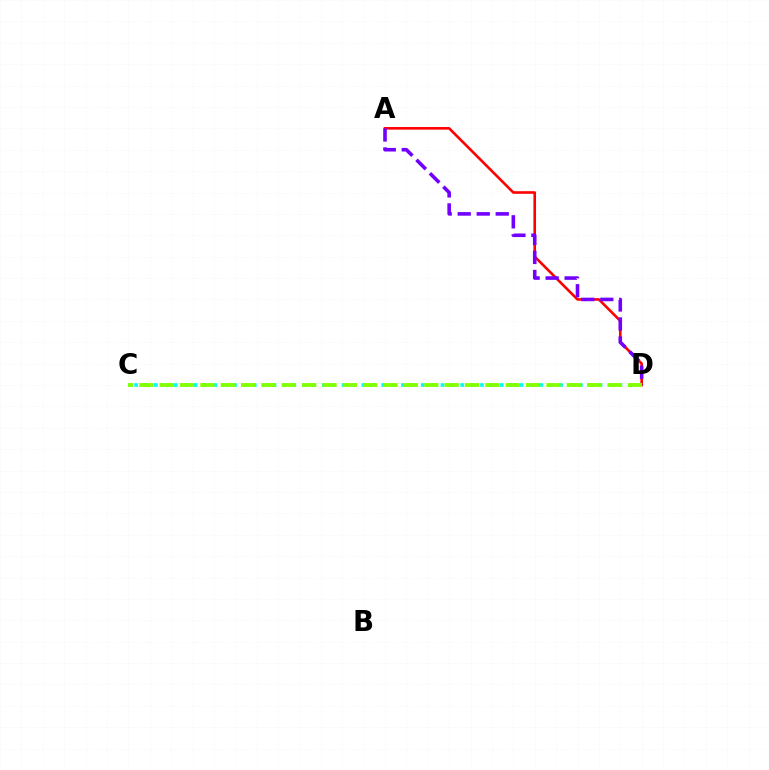{('A', 'D'): [{'color': '#ff0000', 'line_style': 'solid', 'thickness': 1.88}, {'color': '#7200ff', 'line_style': 'dashed', 'thickness': 2.58}], ('C', 'D'): [{'color': '#00fff6', 'line_style': 'dotted', 'thickness': 2.69}, {'color': '#84ff00', 'line_style': 'dashed', 'thickness': 2.77}]}